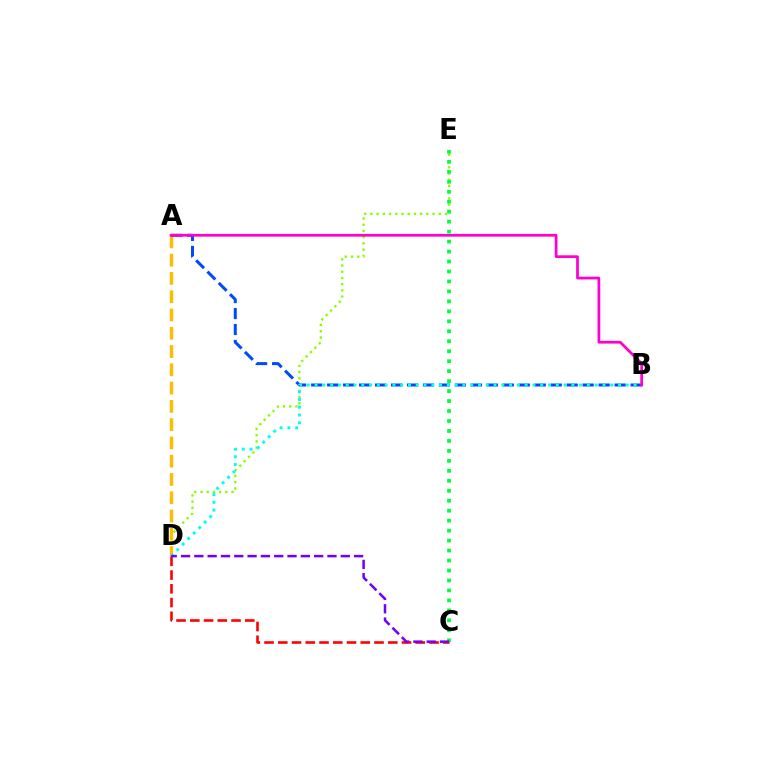{('D', 'E'): [{'color': '#84ff00', 'line_style': 'dotted', 'thickness': 1.69}], ('A', 'D'): [{'color': '#ffbd00', 'line_style': 'dashed', 'thickness': 2.48}], ('A', 'B'): [{'color': '#004bff', 'line_style': 'dashed', 'thickness': 2.17}, {'color': '#ff00cf', 'line_style': 'solid', 'thickness': 1.97}], ('B', 'D'): [{'color': '#00fff6', 'line_style': 'dotted', 'thickness': 2.11}], ('C', 'D'): [{'color': '#ff0000', 'line_style': 'dashed', 'thickness': 1.87}, {'color': '#7200ff', 'line_style': 'dashed', 'thickness': 1.81}], ('C', 'E'): [{'color': '#00ff39', 'line_style': 'dotted', 'thickness': 2.71}]}